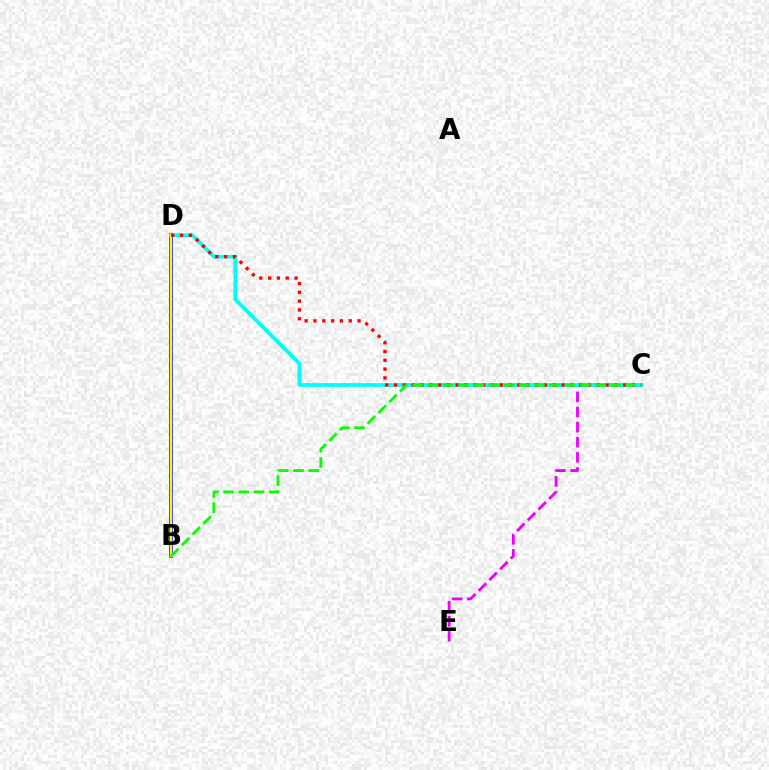{('B', 'D'): [{'color': '#0010ff', 'line_style': 'solid', 'thickness': 2.54}, {'color': '#fcf500', 'line_style': 'solid', 'thickness': 1.57}], ('C', 'E'): [{'color': '#ee00ff', 'line_style': 'dashed', 'thickness': 2.06}], ('C', 'D'): [{'color': '#00fff6', 'line_style': 'solid', 'thickness': 2.71}, {'color': '#ff0000', 'line_style': 'dotted', 'thickness': 2.39}], ('B', 'C'): [{'color': '#08ff00', 'line_style': 'dashed', 'thickness': 2.07}]}